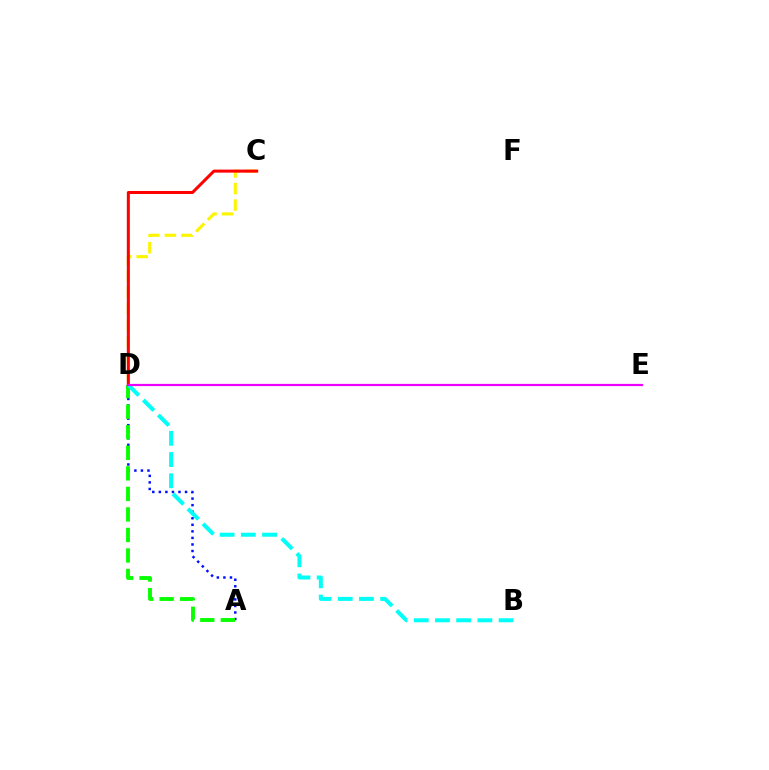{('C', 'D'): [{'color': '#fcf500', 'line_style': 'dashed', 'thickness': 2.24}, {'color': '#ff0000', 'line_style': 'solid', 'thickness': 2.18}], ('A', 'D'): [{'color': '#0010ff', 'line_style': 'dotted', 'thickness': 1.78}, {'color': '#08ff00', 'line_style': 'dashed', 'thickness': 2.79}], ('B', 'D'): [{'color': '#00fff6', 'line_style': 'dashed', 'thickness': 2.88}], ('D', 'E'): [{'color': '#ee00ff', 'line_style': 'solid', 'thickness': 1.6}]}